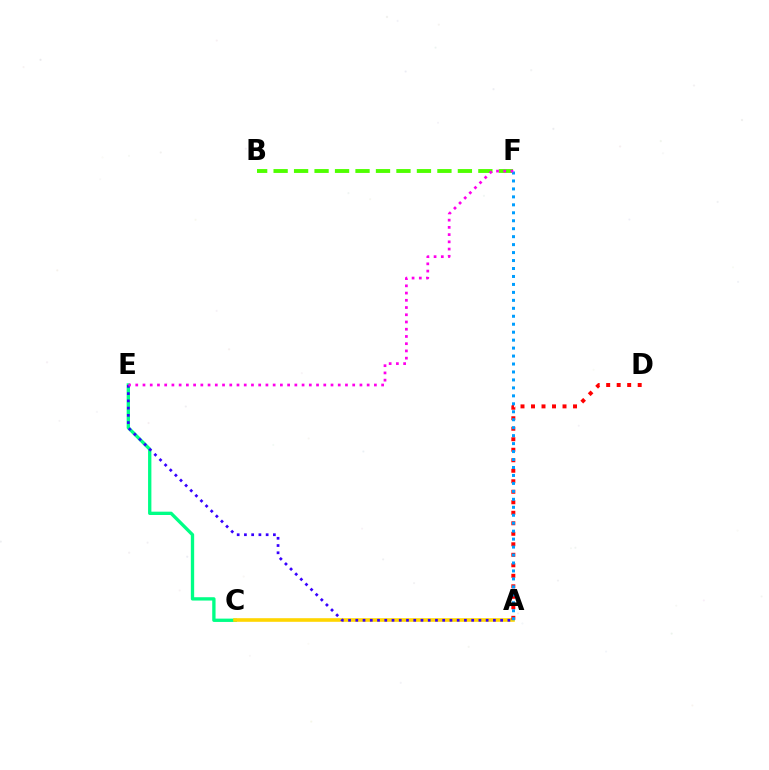{('C', 'E'): [{'color': '#00ff86', 'line_style': 'solid', 'thickness': 2.4}], ('A', 'C'): [{'color': '#ffd500', 'line_style': 'solid', 'thickness': 2.6}], ('A', 'D'): [{'color': '#ff0000', 'line_style': 'dotted', 'thickness': 2.85}], ('B', 'F'): [{'color': '#4fff00', 'line_style': 'dashed', 'thickness': 2.78}], ('A', 'E'): [{'color': '#3700ff', 'line_style': 'dotted', 'thickness': 1.97}], ('A', 'F'): [{'color': '#009eff', 'line_style': 'dotted', 'thickness': 2.16}], ('E', 'F'): [{'color': '#ff00ed', 'line_style': 'dotted', 'thickness': 1.96}]}